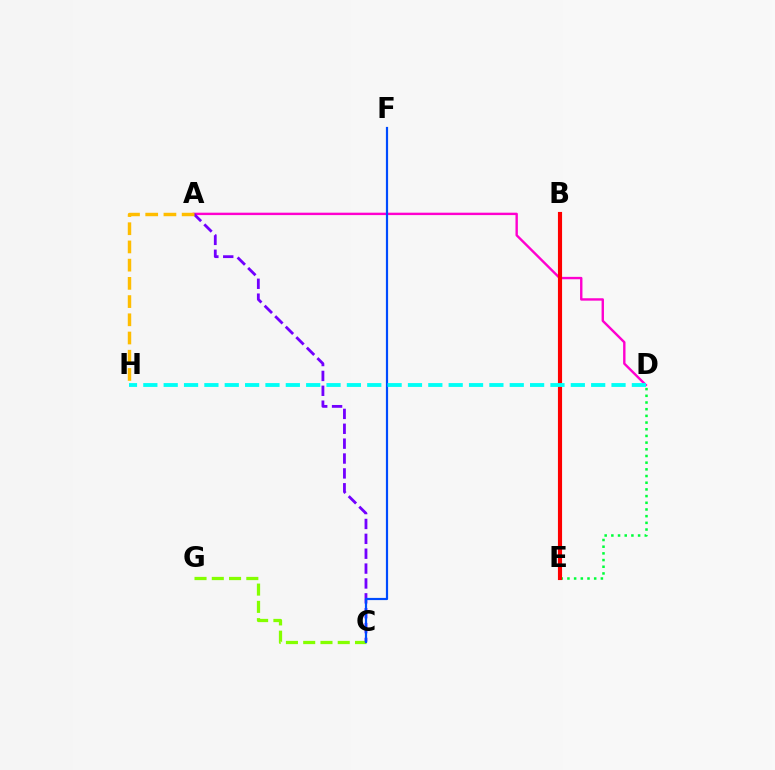{('C', 'G'): [{'color': '#84ff00', 'line_style': 'dashed', 'thickness': 2.35}], ('D', 'E'): [{'color': '#00ff39', 'line_style': 'dotted', 'thickness': 1.82}], ('A', 'D'): [{'color': '#ff00cf', 'line_style': 'solid', 'thickness': 1.72}], ('B', 'E'): [{'color': '#ff0000', 'line_style': 'solid', 'thickness': 2.97}], ('A', 'C'): [{'color': '#7200ff', 'line_style': 'dashed', 'thickness': 2.02}], ('C', 'F'): [{'color': '#004bff', 'line_style': 'solid', 'thickness': 1.58}], ('A', 'H'): [{'color': '#ffbd00', 'line_style': 'dashed', 'thickness': 2.47}], ('D', 'H'): [{'color': '#00fff6', 'line_style': 'dashed', 'thickness': 2.77}]}